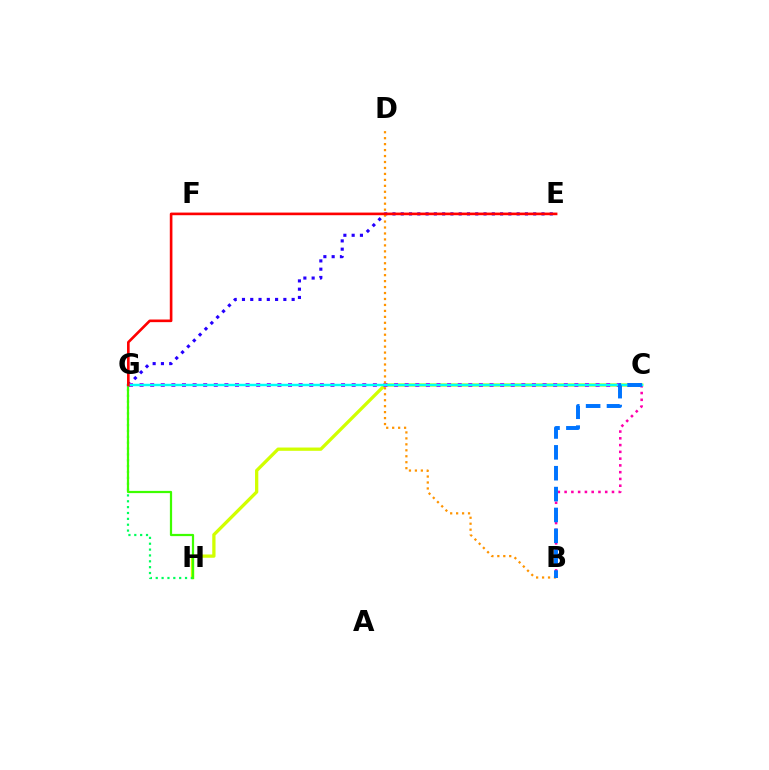{('E', 'G'): [{'color': '#2500ff', 'line_style': 'dotted', 'thickness': 2.25}, {'color': '#ff0000', 'line_style': 'solid', 'thickness': 1.9}], ('C', 'H'): [{'color': '#d1ff00', 'line_style': 'solid', 'thickness': 2.36}], ('C', 'G'): [{'color': '#b900ff', 'line_style': 'dotted', 'thickness': 2.88}, {'color': '#00fff6', 'line_style': 'solid', 'thickness': 1.76}], ('G', 'H'): [{'color': '#00ff5c', 'line_style': 'dotted', 'thickness': 1.59}, {'color': '#3dff00', 'line_style': 'solid', 'thickness': 1.6}], ('B', 'D'): [{'color': '#ff9400', 'line_style': 'dotted', 'thickness': 1.62}], ('B', 'C'): [{'color': '#ff00ac', 'line_style': 'dotted', 'thickness': 1.84}, {'color': '#0074ff', 'line_style': 'dashed', 'thickness': 2.83}]}